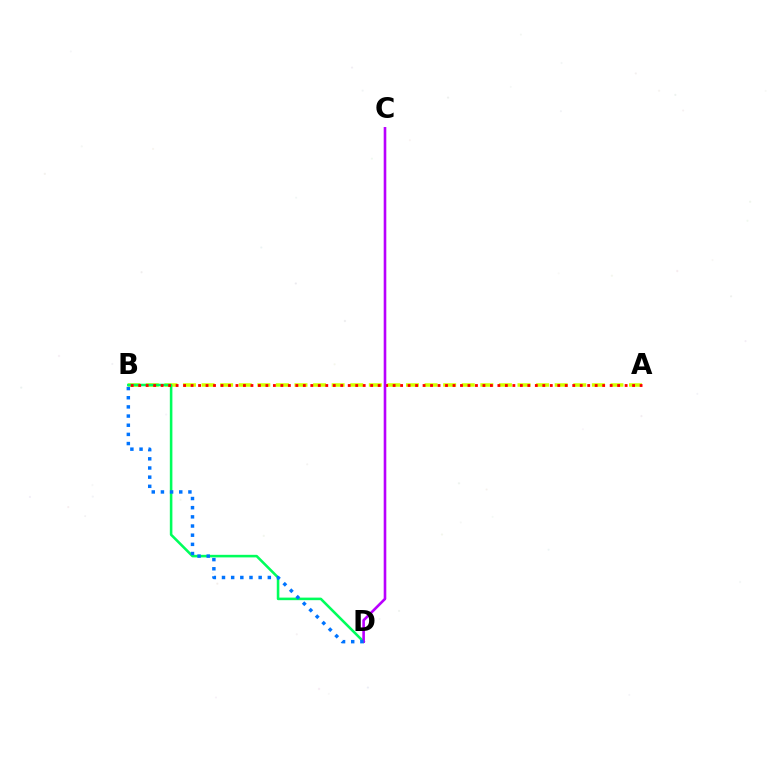{('A', 'B'): [{'color': '#d1ff00', 'line_style': 'dashed', 'thickness': 2.52}, {'color': '#ff0000', 'line_style': 'dotted', 'thickness': 2.03}], ('B', 'D'): [{'color': '#00ff5c', 'line_style': 'solid', 'thickness': 1.85}, {'color': '#0074ff', 'line_style': 'dotted', 'thickness': 2.49}], ('C', 'D'): [{'color': '#b900ff', 'line_style': 'solid', 'thickness': 1.88}]}